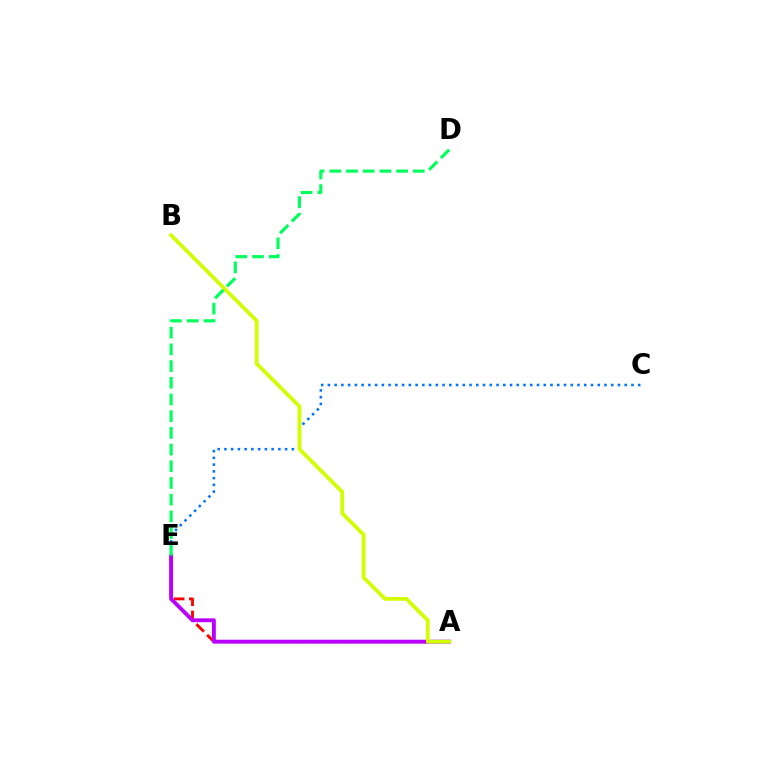{('C', 'E'): [{'color': '#0074ff', 'line_style': 'dotted', 'thickness': 1.83}], ('A', 'E'): [{'color': '#ff0000', 'line_style': 'dashed', 'thickness': 2.06}, {'color': '#b900ff', 'line_style': 'solid', 'thickness': 2.79}], ('A', 'B'): [{'color': '#d1ff00', 'line_style': 'solid', 'thickness': 2.68}], ('D', 'E'): [{'color': '#00ff5c', 'line_style': 'dashed', 'thickness': 2.27}]}